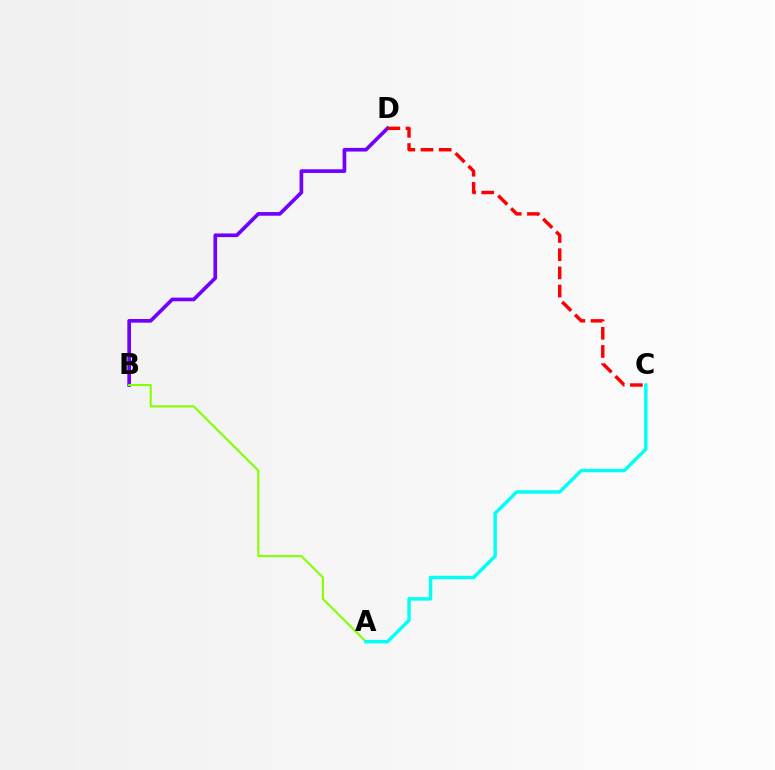{('B', 'D'): [{'color': '#7200ff', 'line_style': 'solid', 'thickness': 2.64}], ('A', 'B'): [{'color': '#84ff00', 'line_style': 'solid', 'thickness': 1.51}], ('C', 'D'): [{'color': '#ff0000', 'line_style': 'dashed', 'thickness': 2.47}], ('A', 'C'): [{'color': '#00fff6', 'line_style': 'solid', 'thickness': 2.47}]}